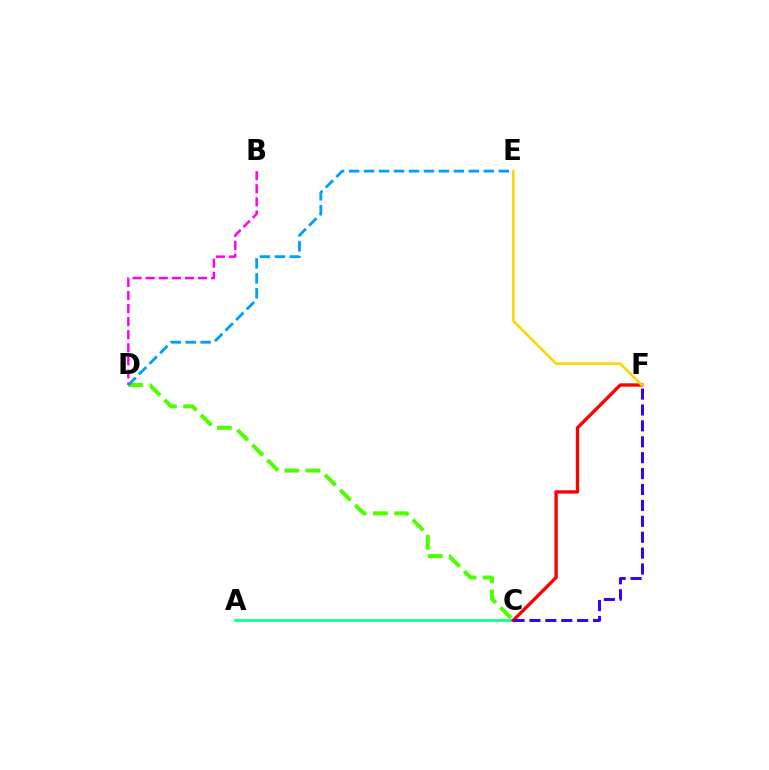{('A', 'C'): [{'color': '#00ff86', 'line_style': 'solid', 'thickness': 1.87}], ('C', 'F'): [{'color': '#ff0000', 'line_style': 'solid', 'thickness': 2.41}, {'color': '#3700ff', 'line_style': 'dashed', 'thickness': 2.16}], ('E', 'F'): [{'color': '#ffd500', 'line_style': 'solid', 'thickness': 1.85}], ('C', 'D'): [{'color': '#4fff00', 'line_style': 'dashed', 'thickness': 2.89}], ('D', 'E'): [{'color': '#009eff', 'line_style': 'dashed', 'thickness': 2.03}], ('B', 'D'): [{'color': '#ff00ed', 'line_style': 'dashed', 'thickness': 1.78}]}